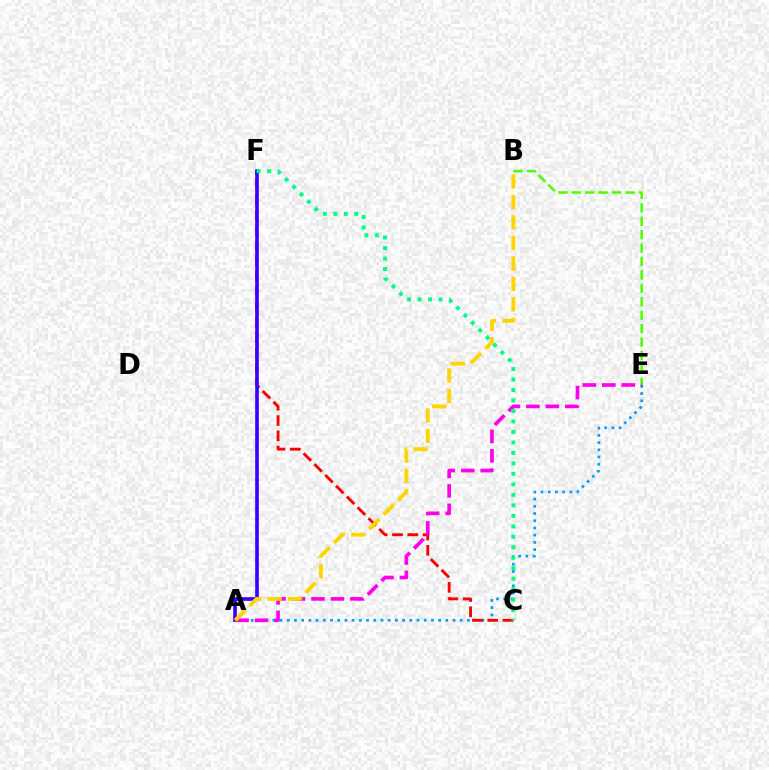{('A', 'E'): [{'color': '#009eff', 'line_style': 'dotted', 'thickness': 1.96}, {'color': '#ff00ed', 'line_style': 'dashed', 'thickness': 2.64}], ('C', 'F'): [{'color': '#ff0000', 'line_style': 'dashed', 'thickness': 2.08}, {'color': '#00ff86', 'line_style': 'dotted', 'thickness': 2.85}], ('A', 'F'): [{'color': '#3700ff', 'line_style': 'solid', 'thickness': 2.62}], ('B', 'E'): [{'color': '#4fff00', 'line_style': 'dashed', 'thickness': 1.82}], ('A', 'B'): [{'color': '#ffd500', 'line_style': 'dashed', 'thickness': 2.78}]}